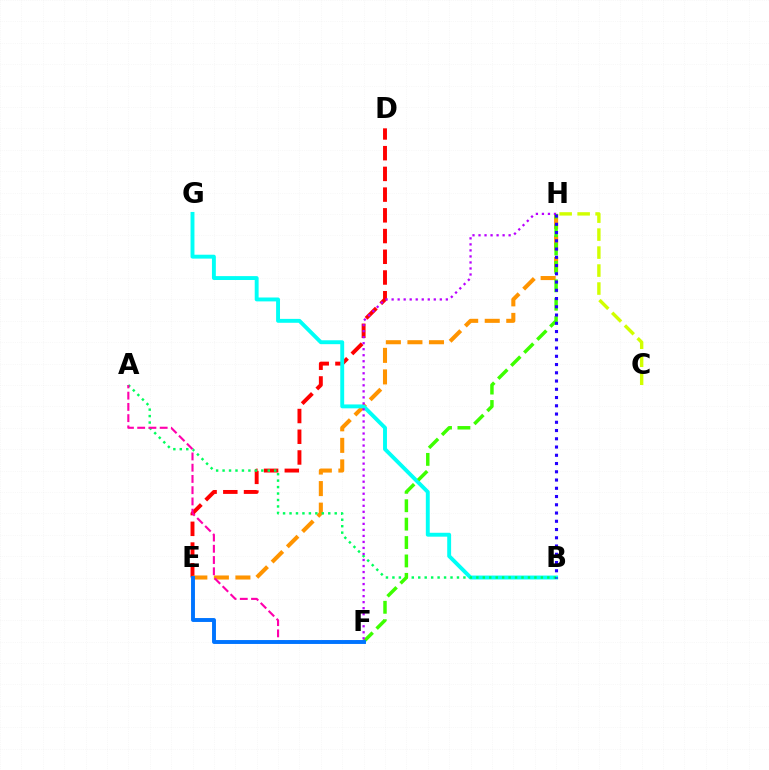{('D', 'E'): [{'color': '#ff0000', 'line_style': 'dashed', 'thickness': 2.81}], ('E', 'H'): [{'color': '#ff9400', 'line_style': 'dashed', 'thickness': 2.93}], ('B', 'G'): [{'color': '#00fff6', 'line_style': 'solid', 'thickness': 2.81}], ('A', 'B'): [{'color': '#00ff5c', 'line_style': 'dotted', 'thickness': 1.75}], ('C', 'H'): [{'color': '#d1ff00', 'line_style': 'dashed', 'thickness': 2.44}], ('F', 'H'): [{'color': '#3dff00', 'line_style': 'dashed', 'thickness': 2.5}, {'color': '#b900ff', 'line_style': 'dotted', 'thickness': 1.64}], ('A', 'F'): [{'color': '#ff00ac', 'line_style': 'dashed', 'thickness': 1.53}], ('E', 'F'): [{'color': '#0074ff', 'line_style': 'solid', 'thickness': 2.81}], ('B', 'H'): [{'color': '#2500ff', 'line_style': 'dotted', 'thickness': 2.24}]}